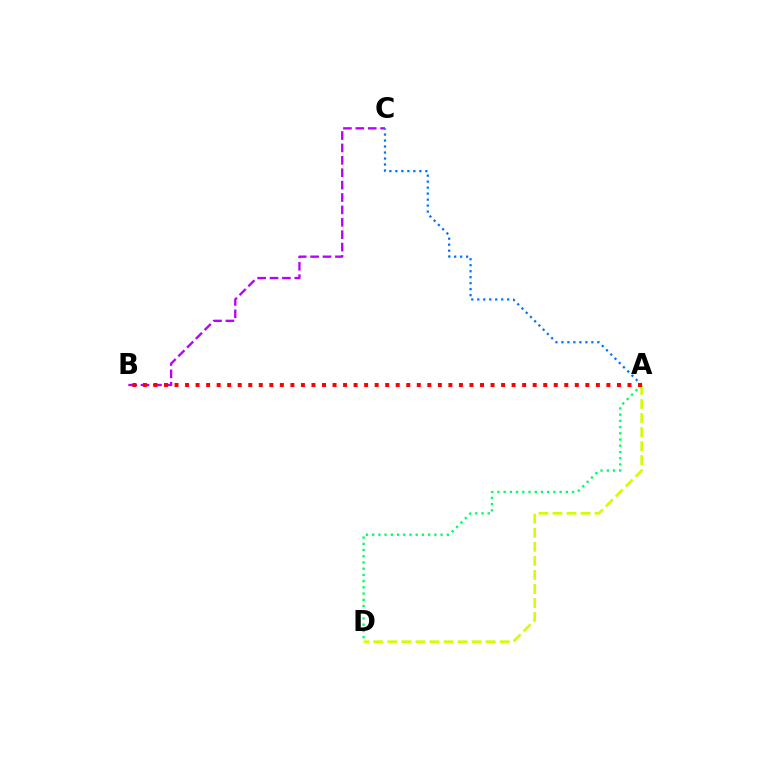{('A', 'D'): [{'color': '#d1ff00', 'line_style': 'dashed', 'thickness': 1.91}, {'color': '#00ff5c', 'line_style': 'dotted', 'thickness': 1.69}], ('B', 'C'): [{'color': '#b900ff', 'line_style': 'dashed', 'thickness': 1.68}], ('A', 'C'): [{'color': '#0074ff', 'line_style': 'dotted', 'thickness': 1.63}], ('A', 'B'): [{'color': '#ff0000', 'line_style': 'dotted', 'thickness': 2.86}]}